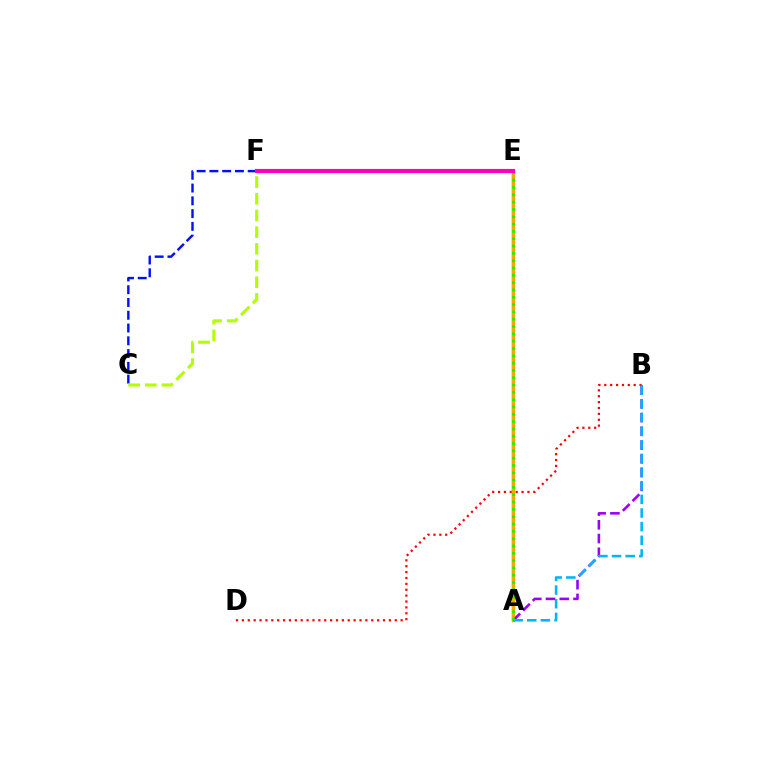{('B', 'D'): [{'color': '#ff0000', 'line_style': 'dotted', 'thickness': 1.6}], ('C', 'F'): [{'color': '#0010ff', 'line_style': 'dashed', 'thickness': 1.74}, {'color': '#b3ff00', 'line_style': 'dashed', 'thickness': 2.27}], ('A', 'E'): [{'color': '#00ff9d', 'line_style': 'solid', 'thickness': 1.78}, {'color': '#ffa500', 'line_style': 'solid', 'thickness': 2.45}, {'color': '#08ff00', 'line_style': 'dotted', 'thickness': 1.99}], ('A', 'B'): [{'color': '#9b00ff', 'line_style': 'dashed', 'thickness': 1.87}, {'color': '#00b5ff', 'line_style': 'dashed', 'thickness': 1.85}], ('E', 'F'): [{'color': '#ff00bd', 'line_style': 'solid', 'thickness': 2.99}]}